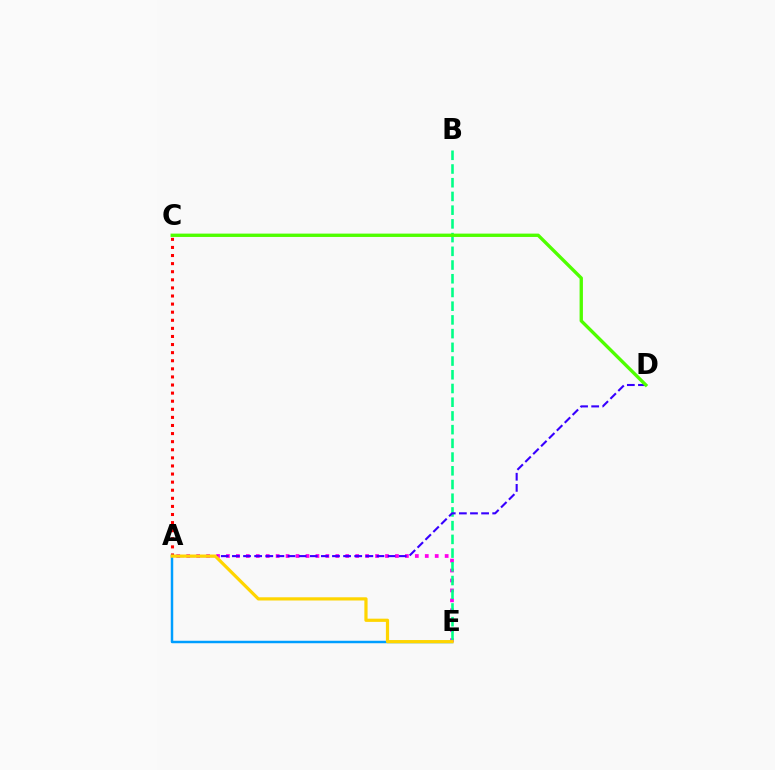{('A', 'E'): [{'color': '#ff00ed', 'line_style': 'dotted', 'thickness': 2.7}, {'color': '#009eff', 'line_style': 'solid', 'thickness': 1.78}, {'color': '#ffd500', 'line_style': 'solid', 'thickness': 2.31}], ('A', 'C'): [{'color': '#ff0000', 'line_style': 'dotted', 'thickness': 2.2}], ('B', 'E'): [{'color': '#00ff86', 'line_style': 'dashed', 'thickness': 1.86}], ('A', 'D'): [{'color': '#3700ff', 'line_style': 'dashed', 'thickness': 1.51}], ('C', 'D'): [{'color': '#4fff00', 'line_style': 'solid', 'thickness': 2.41}]}